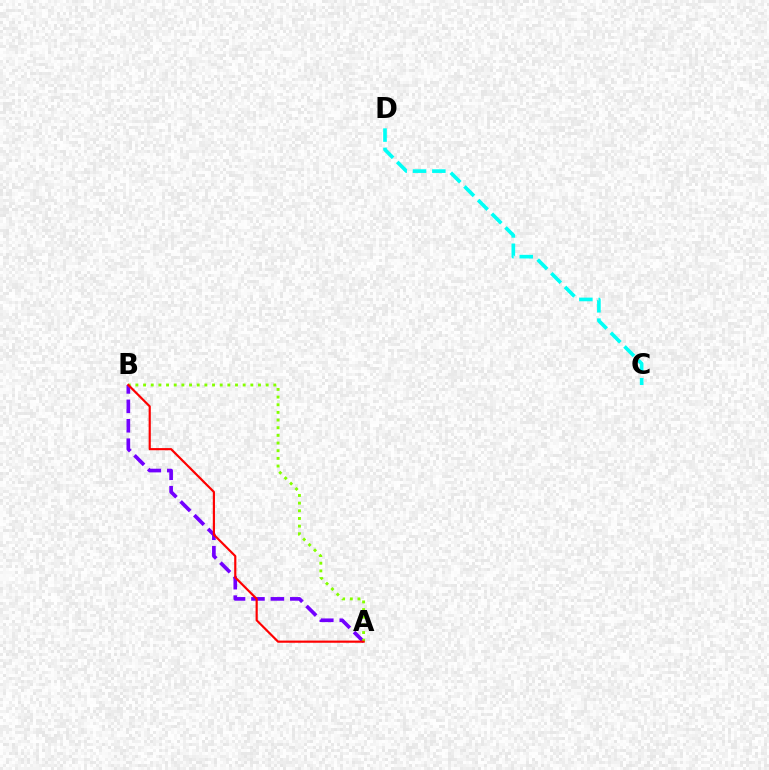{('C', 'D'): [{'color': '#00fff6', 'line_style': 'dashed', 'thickness': 2.63}], ('A', 'B'): [{'color': '#7200ff', 'line_style': 'dashed', 'thickness': 2.64}, {'color': '#84ff00', 'line_style': 'dotted', 'thickness': 2.08}, {'color': '#ff0000', 'line_style': 'solid', 'thickness': 1.57}]}